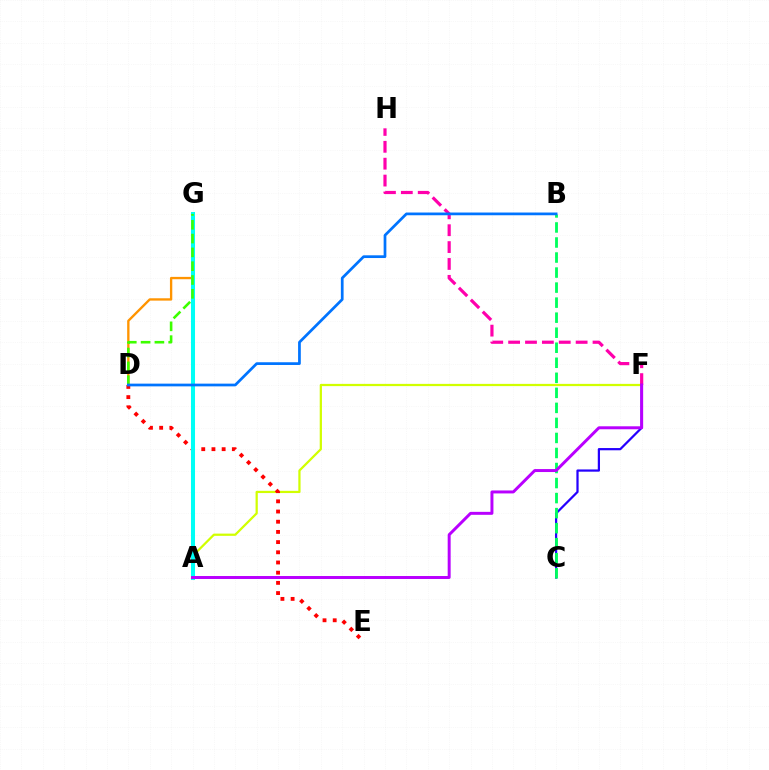{('A', 'F'): [{'color': '#d1ff00', 'line_style': 'solid', 'thickness': 1.61}, {'color': '#b900ff', 'line_style': 'solid', 'thickness': 2.14}], ('C', 'F'): [{'color': '#2500ff', 'line_style': 'solid', 'thickness': 1.61}], ('B', 'C'): [{'color': '#00ff5c', 'line_style': 'dashed', 'thickness': 2.04}], ('F', 'H'): [{'color': '#ff00ac', 'line_style': 'dashed', 'thickness': 2.29}], ('D', 'G'): [{'color': '#ff9400', 'line_style': 'solid', 'thickness': 1.69}, {'color': '#3dff00', 'line_style': 'dashed', 'thickness': 1.88}], ('D', 'E'): [{'color': '#ff0000', 'line_style': 'dotted', 'thickness': 2.77}], ('A', 'G'): [{'color': '#00fff6', 'line_style': 'solid', 'thickness': 2.9}], ('B', 'D'): [{'color': '#0074ff', 'line_style': 'solid', 'thickness': 1.96}]}